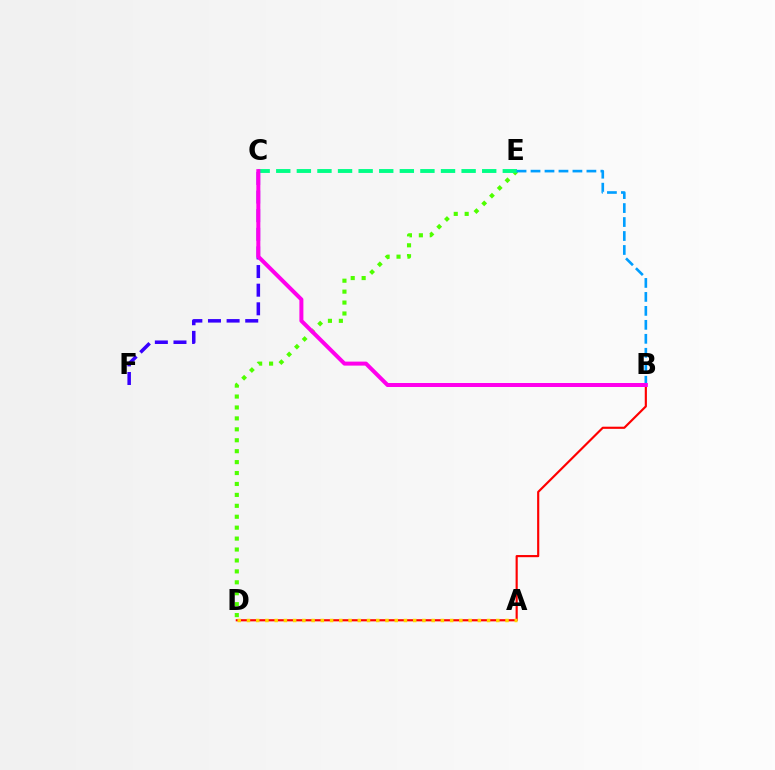{('B', 'D'): [{'color': '#ff0000', 'line_style': 'solid', 'thickness': 1.55}], ('A', 'D'): [{'color': '#ffd500', 'line_style': 'dotted', 'thickness': 2.51}], ('C', 'F'): [{'color': '#3700ff', 'line_style': 'dashed', 'thickness': 2.53}], ('D', 'E'): [{'color': '#4fff00', 'line_style': 'dotted', 'thickness': 2.97}], ('C', 'E'): [{'color': '#00ff86', 'line_style': 'dashed', 'thickness': 2.8}], ('B', 'E'): [{'color': '#009eff', 'line_style': 'dashed', 'thickness': 1.9}], ('B', 'C'): [{'color': '#ff00ed', 'line_style': 'solid', 'thickness': 2.88}]}